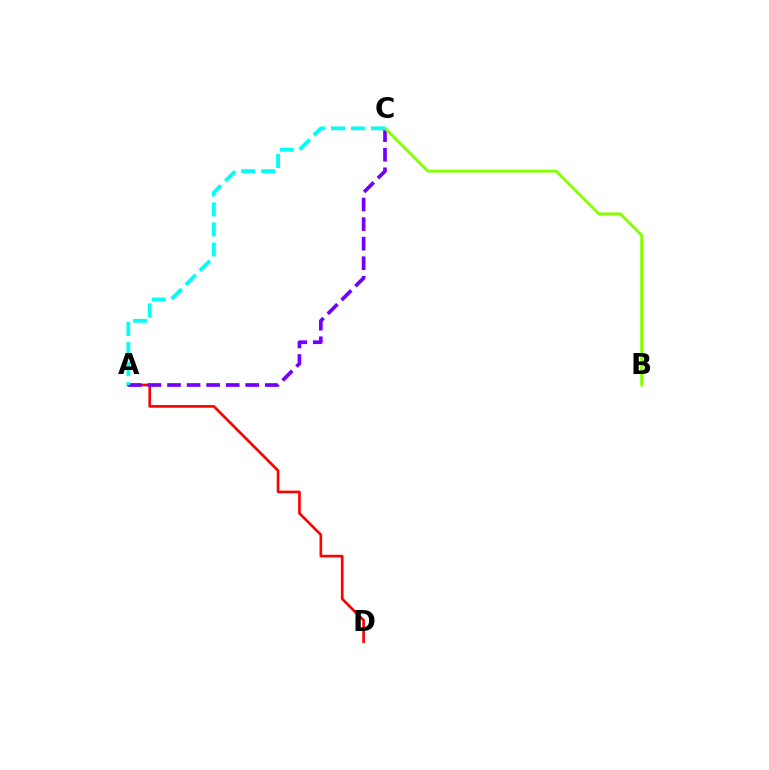{('A', 'D'): [{'color': '#ff0000', 'line_style': 'solid', 'thickness': 1.91}], ('A', 'C'): [{'color': '#7200ff', 'line_style': 'dashed', 'thickness': 2.66}, {'color': '#00fff6', 'line_style': 'dashed', 'thickness': 2.72}], ('B', 'C'): [{'color': '#84ff00', 'line_style': 'solid', 'thickness': 2.06}]}